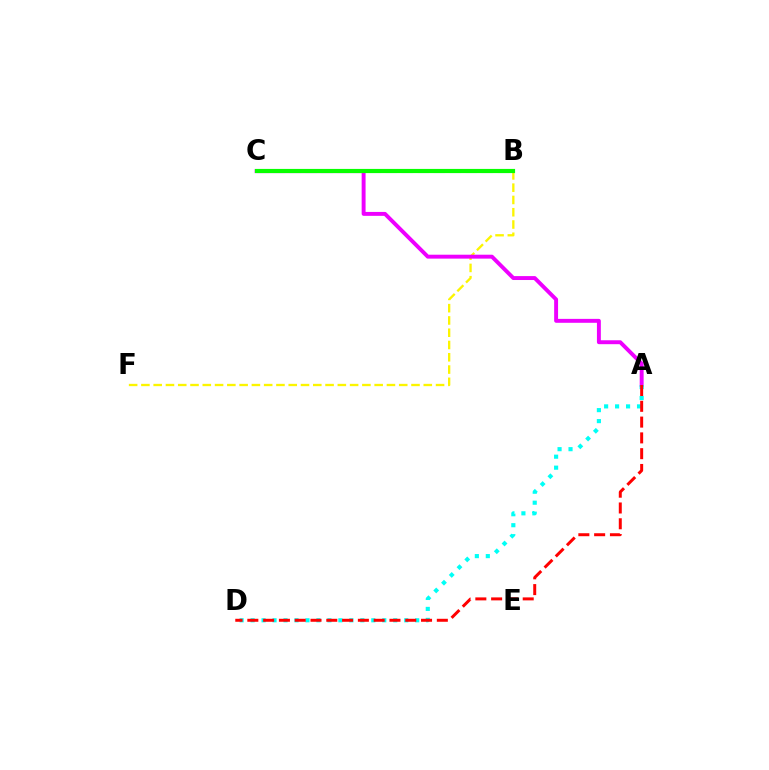{('B', 'F'): [{'color': '#fcf500', 'line_style': 'dashed', 'thickness': 1.67}], ('B', 'C'): [{'color': '#0010ff', 'line_style': 'dashed', 'thickness': 2.18}, {'color': '#08ff00', 'line_style': 'solid', 'thickness': 3.0}], ('A', 'C'): [{'color': '#ee00ff', 'line_style': 'solid', 'thickness': 2.82}], ('A', 'D'): [{'color': '#00fff6', 'line_style': 'dotted', 'thickness': 2.98}, {'color': '#ff0000', 'line_style': 'dashed', 'thickness': 2.15}]}